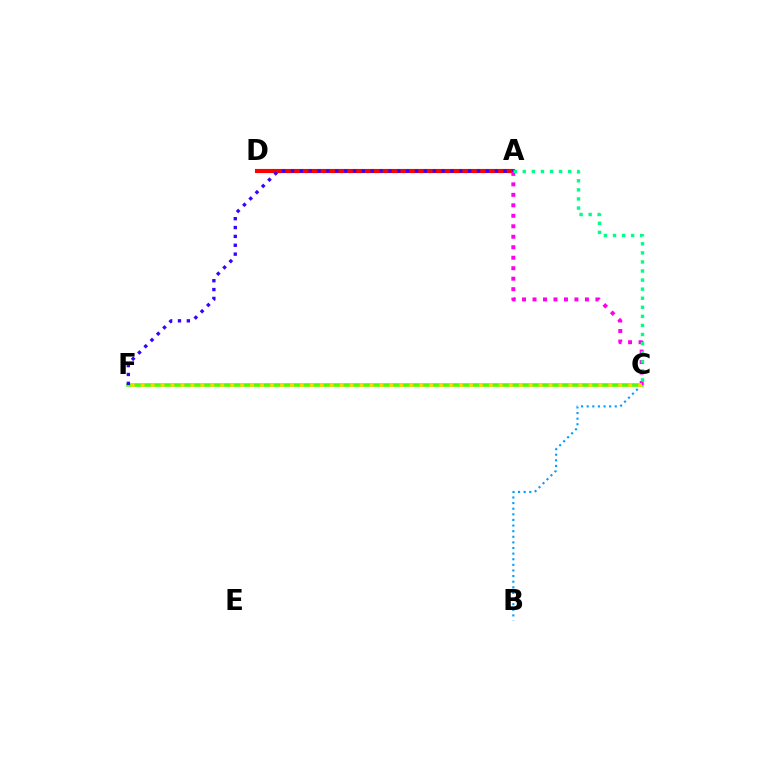{('B', 'C'): [{'color': '#009eff', 'line_style': 'dotted', 'thickness': 1.53}], ('C', 'F'): [{'color': '#4fff00', 'line_style': 'solid', 'thickness': 2.6}, {'color': '#ffd500', 'line_style': 'dotted', 'thickness': 2.7}], ('A', 'D'): [{'color': '#ff0000', 'line_style': 'solid', 'thickness': 2.96}], ('A', 'F'): [{'color': '#3700ff', 'line_style': 'dotted', 'thickness': 2.41}], ('A', 'C'): [{'color': '#ff00ed', 'line_style': 'dotted', 'thickness': 2.85}, {'color': '#00ff86', 'line_style': 'dotted', 'thickness': 2.46}]}